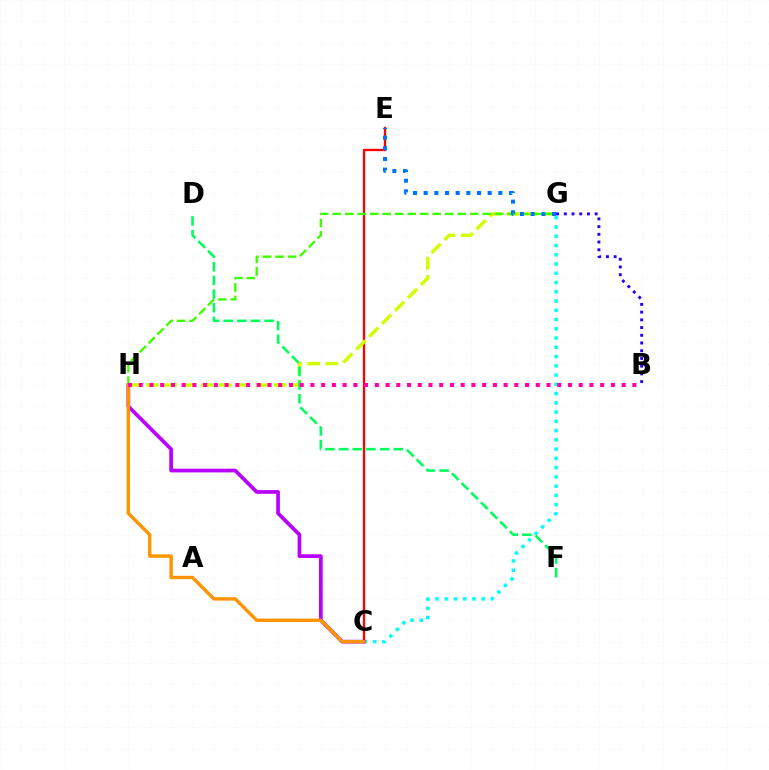{('C', 'G'): [{'color': '#00fff6', 'line_style': 'dotted', 'thickness': 2.51}], ('C', 'E'): [{'color': '#ff0000', 'line_style': 'solid', 'thickness': 1.67}], ('G', 'H'): [{'color': '#d1ff00', 'line_style': 'dashed', 'thickness': 2.48}, {'color': '#3dff00', 'line_style': 'dashed', 'thickness': 1.7}], ('C', 'H'): [{'color': '#b900ff', 'line_style': 'solid', 'thickness': 2.67}, {'color': '#ff9400', 'line_style': 'solid', 'thickness': 2.45}], ('D', 'F'): [{'color': '#00ff5c', 'line_style': 'dashed', 'thickness': 1.86}], ('B', 'G'): [{'color': '#2500ff', 'line_style': 'dotted', 'thickness': 2.1}], ('E', 'G'): [{'color': '#0074ff', 'line_style': 'dotted', 'thickness': 2.9}], ('B', 'H'): [{'color': '#ff00ac', 'line_style': 'dotted', 'thickness': 2.92}]}